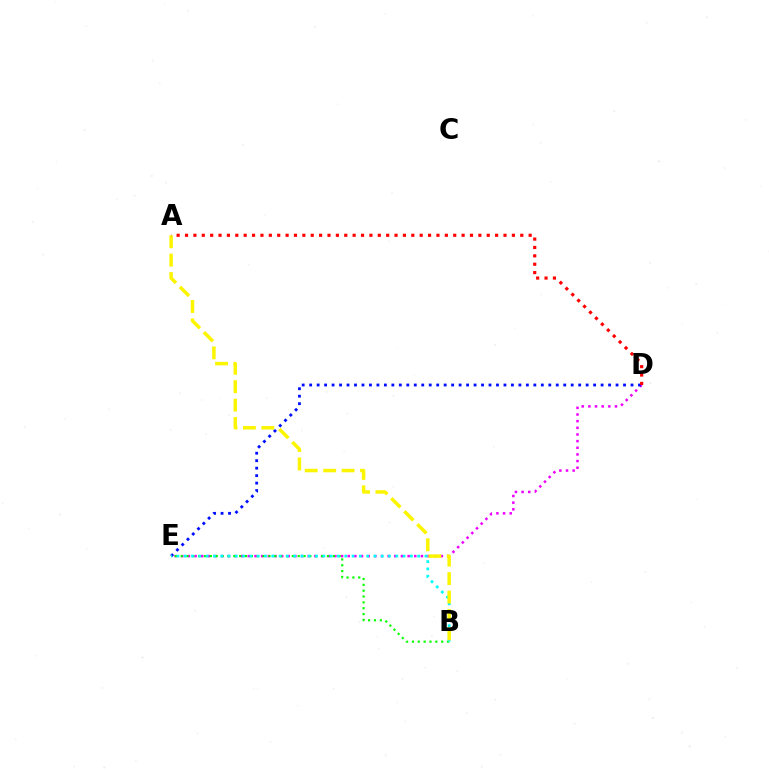{('D', 'E'): [{'color': '#ee00ff', 'line_style': 'dotted', 'thickness': 1.81}, {'color': '#0010ff', 'line_style': 'dotted', 'thickness': 2.03}], ('B', 'E'): [{'color': '#08ff00', 'line_style': 'dotted', 'thickness': 1.59}, {'color': '#00fff6', 'line_style': 'dotted', 'thickness': 1.98}], ('A', 'B'): [{'color': '#fcf500', 'line_style': 'dashed', 'thickness': 2.5}], ('A', 'D'): [{'color': '#ff0000', 'line_style': 'dotted', 'thickness': 2.28}]}